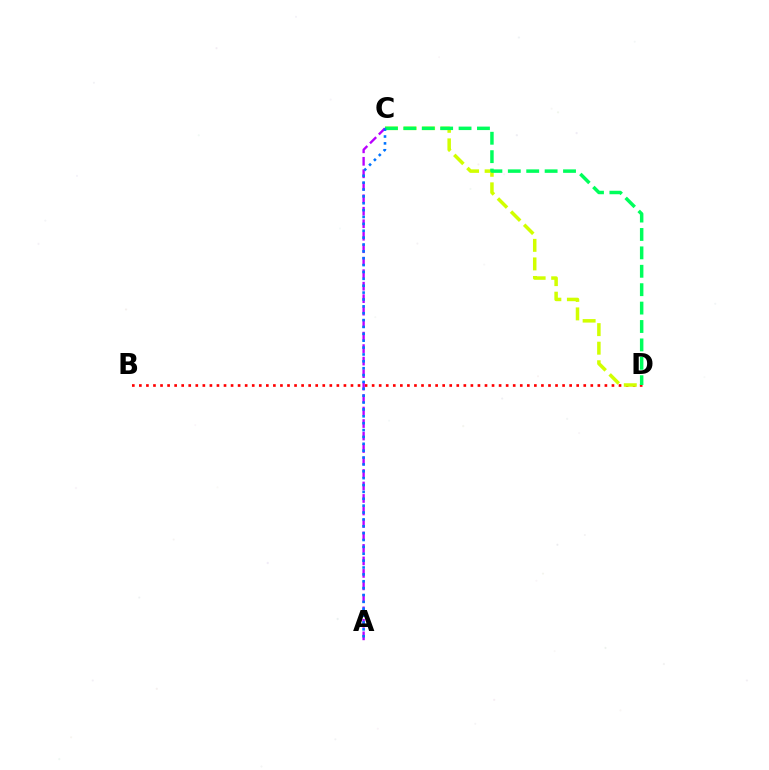{('B', 'D'): [{'color': '#ff0000', 'line_style': 'dotted', 'thickness': 1.92}], ('A', 'C'): [{'color': '#b900ff', 'line_style': 'dashed', 'thickness': 1.7}, {'color': '#0074ff', 'line_style': 'dotted', 'thickness': 1.87}], ('C', 'D'): [{'color': '#d1ff00', 'line_style': 'dashed', 'thickness': 2.52}, {'color': '#00ff5c', 'line_style': 'dashed', 'thickness': 2.5}]}